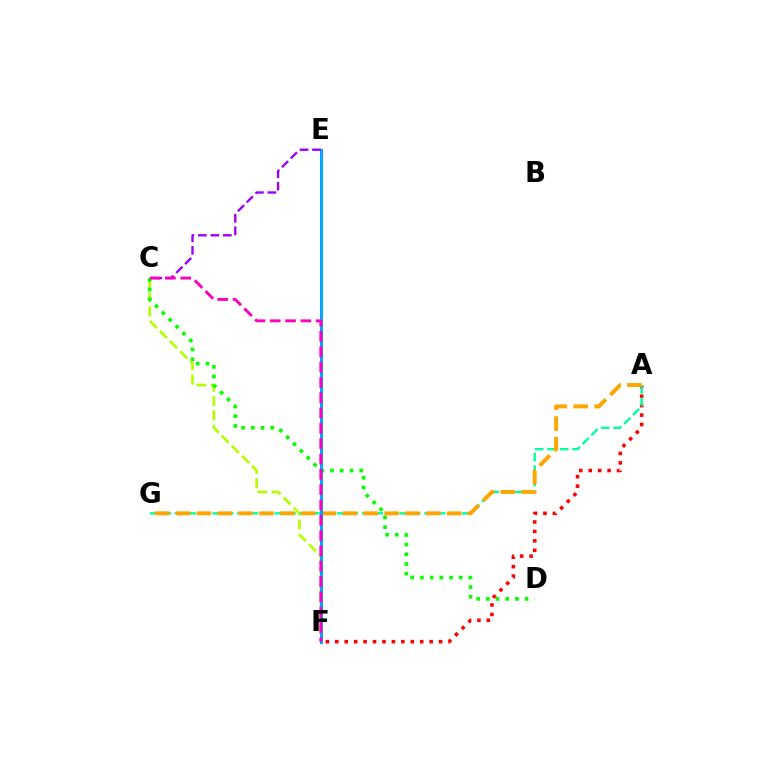{('A', 'F'): [{'color': '#ff0000', 'line_style': 'dotted', 'thickness': 2.56}], ('C', 'F'): [{'color': '#b3ff00', 'line_style': 'dashed', 'thickness': 1.94}, {'color': '#ff00bd', 'line_style': 'dashed', 'thickness': 2.08}], ('A', 'G'): [{'color': '#00ff9d', 'line_style': 'dashed', 'thickness': 1.69}, {'color': '#ffa500', 'line_style': 'dashed', 'thickness': 2.83}], ('C', 'D'): [{'color': '#08ff00', 'line_style': 'dotted', 'thickness': 2.64}], ('E', 'F'): [{'color': '#0010ff', 'line_style': 'solid', 'thickness': 1.91}, {'color': '#00b5ff', 'line_style': 'solid', 'thickness': 1.88}], ('C', 'E'): [{'color': '#9b00ff', 'line_style': 'dashed', 'thickness': 1.69}]}